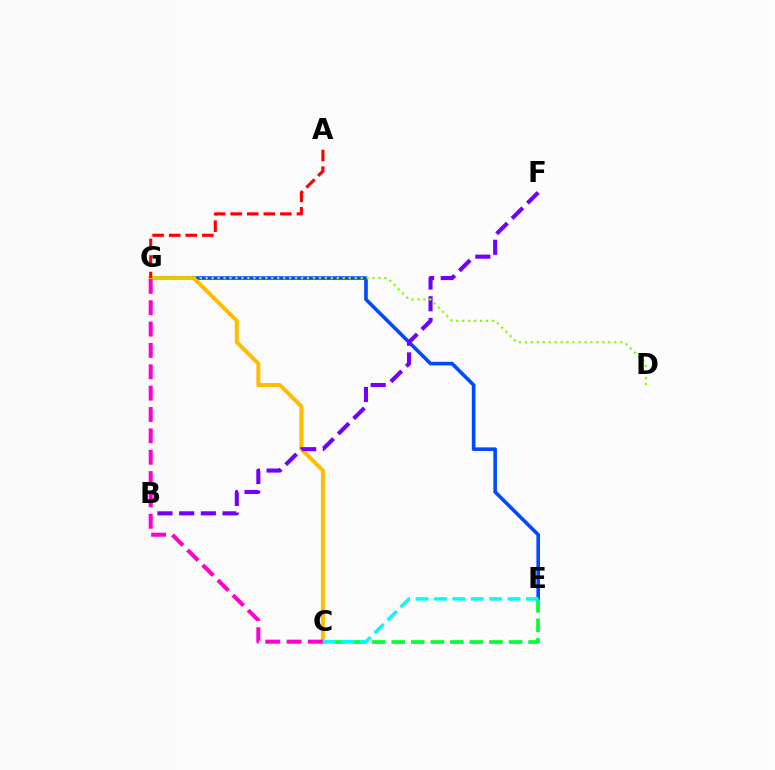{('E', 'G'): [{'color': '#004bff', 'line_style': 'solid', 'thickness': 2.6}], ('C', 'E'): [{'color': '#00ff39', 'line_style': 'dashed', 'thickness': 2.66}, {'color': '#00fff6', 'line_style': 'dashed', 'thickness': 2.5}], ('C', 'G'): [{'color': '#ffbd00', 'line_style': 'solid', 'thickness': 2.86}, {'color': '#ff00cf', 'line_style': 'dashed', 'thickness': 2.9}], ('B', 'F'): [{'color': '#7200ff', 'line_style': 'dashed', 'thickness': 2.95}], ('D', 'G'): [{'color': '#84ff00', 'line_style': 'dotted', 'thickness': 1.62}], ('A', 'G'): [{'color': '#ff0000', 'line_style': 'dashed', 'thickness': 2.25}]}